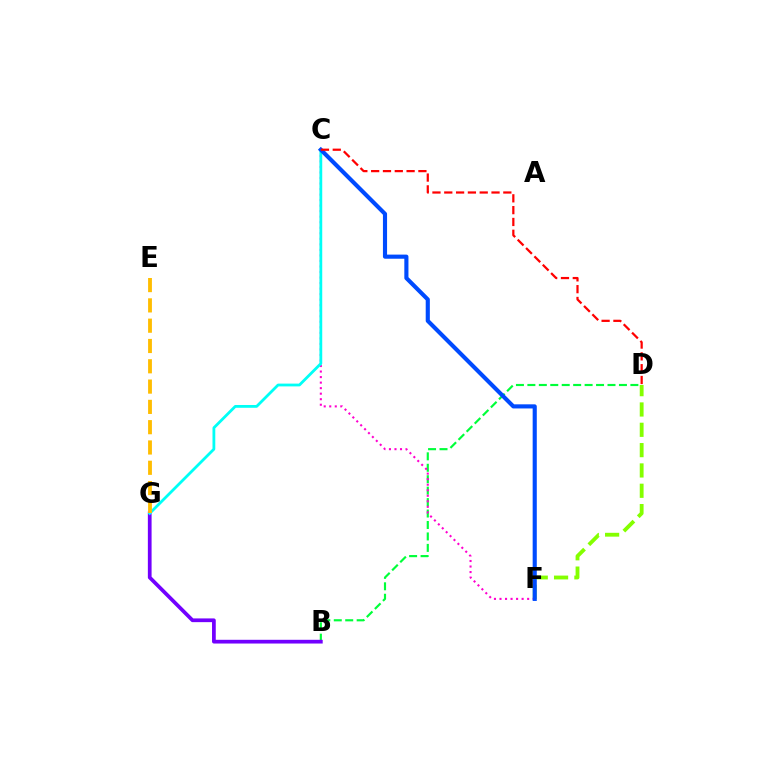{('D', 'F'): [{'color': '#84ff00', 'line_style': 'dashed', 'thickness': 2.76}], ('B', 'D'): [{'color': '#00ff39', 'line_style': 'dashed', 'thickness': 1.55}], ('B', 'G'): [{'color': '#7200ff', 'line_style': 'solid', 'thickness': 2.69}], ('C', 'F'): [{'color': '#ff00cf', 'line_style': 'dotted', 'thickness': 1.5}, {'color': '#004bff', 'line_style': 'solid', 'thickness': 2.97}], ('C', 'G'): [{'color': '#00fff6', 'line_style': 'solid', 'thickness': 2.01}], ('E', 'G'): [{'color': '#ffbd00', 'line_style': 'dashed', 'thickness': 2.76}], ('C', 'D'): [{'color': '#ff0000', 'line_style': 'dashed', 'thickness': 1.6}]}